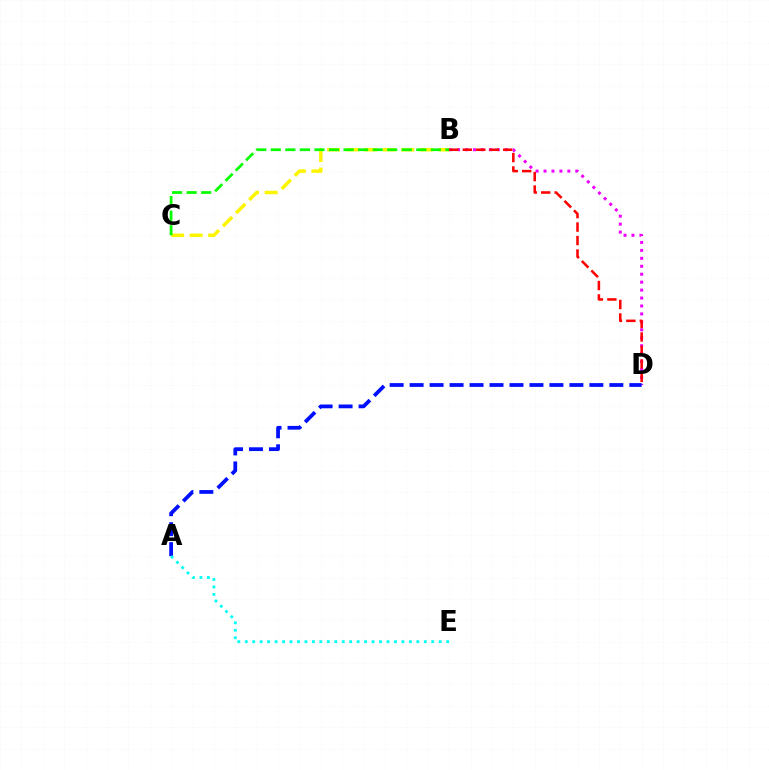{('B', 'C'): [{'color': '#fcf500', 'line_style': 'dashed', 'thickness': 2.52}, {'color': '#08ff00', 'line_style': 'dashed', 'thickness': 1.98}], ('B', 'D'): [{'color': '#ee00ff', 'line_style': 'dotted', 'thickness': 2.16}, {'color': '#ff0000', 'line_style': 'dashed', 'thickness': 1.83}], ('A', 'D'): [{'color': '#0010ff', 'line_style': 'dashed', 'thickness': 2.71}], ('A', 'E'): [{'color': '#00fff6', 'line_style': 'dotted', 'thickness': 2.03}]}